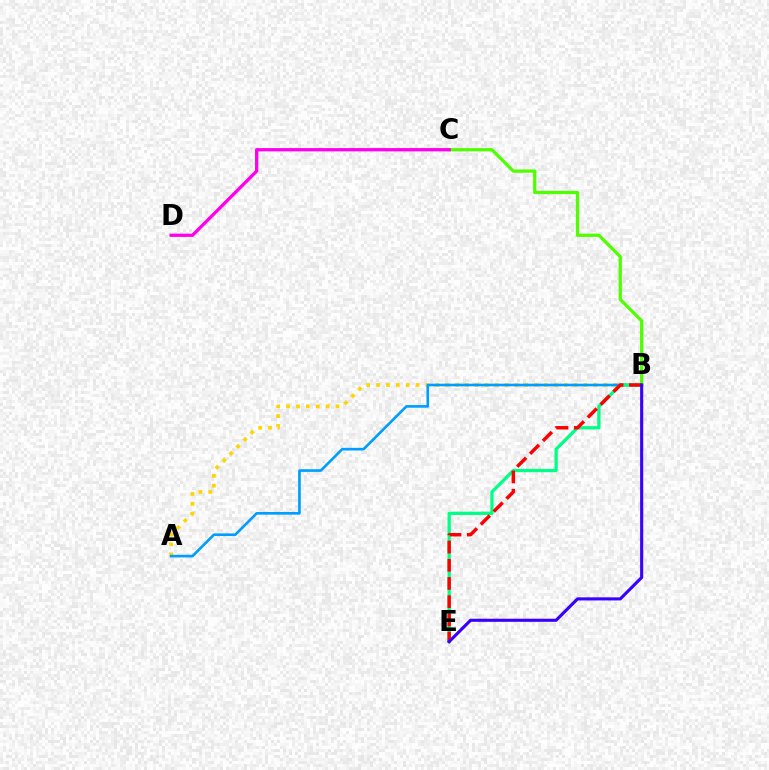{('A', 'B'): [{'color': '#ffd500', 'line_style': 'dotted', 'thickness': 2.68}, {'color': '#009eff', 'line_style': 'solid', 'thickness': 1.9}], ('B', 'C'): [{'color': '#4fff00', 'line_style': 'solid', 'thickness': 2.33}], ('B', 'E'): [{'color': '#00ff86', 'line_style': 'solid', 'thickness': 2.35}, {'color': '#ff0000', 'line_style': 'dashed', 'thickness': 2.47}, {'color': '#3700ff', 'line_style': 'solid', 'thickness': 2.23}], ('C', 'D'): [{'color': '#ff00ed', 'line_style': 'solid', 'thickness': 2.36}]}